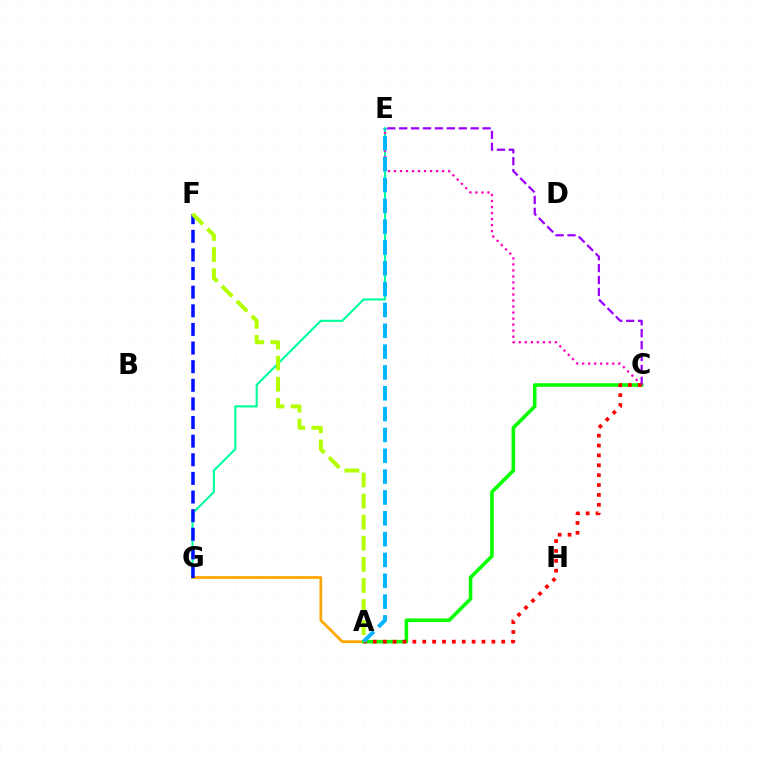{('E', 'G'): [{'color': '#00ff9d', 'line_style': 'solid', 'thickness': 1.53}], ('C', 'E'): [{'color': '#ff00bd', 'line_style': 'dotted', 'thickness': 1.64}, {'color': '#9b00ff', 'line_style': 'dashed', 'thickness': 1.62}], ('A', 'G'): [{'color': '#ffa500', 'line_style': 'solid', 'thickness': 1.96}], ('A', 'C'): [{'color': '#08ff00', 'line_style': 'solid', 'thickness': 2.57}, {'color': '#ff0000', 'line_style': 'dotted', 'thickness': 2.68}], ('F', 'G'): [{'color': '#0010ff', 'line_style': 'dashed', 'thickness': 2.53}], ('A', 'E'): [{'color': '#00b5ff', 'line_style': 'dashed', 'thickness': 2.83}], ('A', 'F'): [{'color': '#b3ff00', 'line_style': 'dashed', 'thickness': 2.87}]}